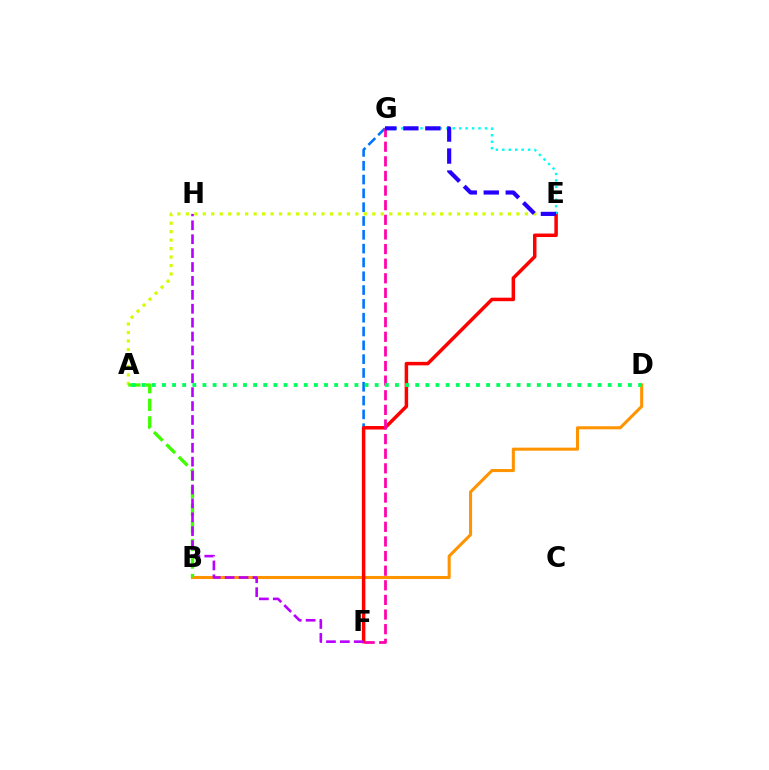{('B', 'D'): [{'color': '#ff9400', 'line_style': 'solid', 'thickness': 2.2}], ('F', 'G'): [{'color': '#0074ff', 'line_style': 'dashed', 'thickness': 1.88}, {'color': '#ff00ac', 'line_style': 'dashed', 'thickness': 1.99}], ('E', 'F'): [{'color': '#ff0000', 'line_style': 'solid', 'thickness': 2.52}], ('A', 'E'): [{'color': '#d1ff00', 'line_style': 'dotted', 'thickness': 2.3}], ('E', 'G'): [{'color': '#00fff6', 'line_style': 'dotted', 'thickness': 1.75}, {'color': '#2500ff', 'line_style': 'dashed', 'thickness': 2.99}], ('A', 'B'): [{'color': '#3dff00', 'line_style': 'dashed', 'thickness': 2.38}], ('F', 'H'): [{'color': '#b900ff', 'line_style': 'dashed', 'thickness': 1.89}], ('A', 'D'): [{'color': '#00ff5c', 'line_style': 'dotted', 'thickness': 2.75}]}